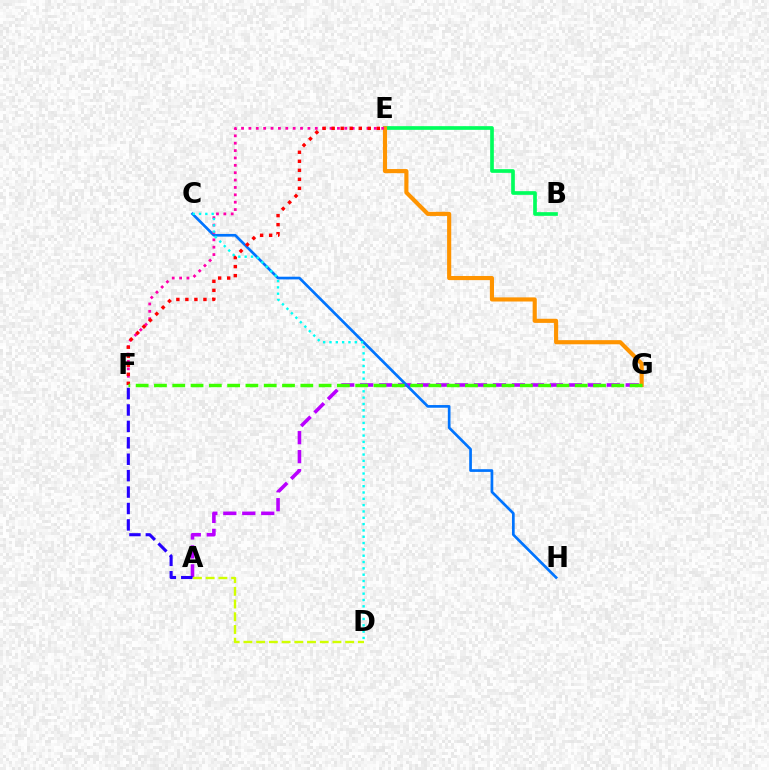{('B', 'E'): [{'color': '#00ff5c', 'line_style': 'solid', 'thickness': 2.65}], ('A', 'G'): [{'color': '#b900ff', 'line_style': 'dashed', 'thickness': 2.58}], ('A', 'F'): [{'color': '#2500ff', 'line_style': 'dashed', 'thickness': 2.23}], ('C', 'H'): [{'color': '#0074ff', 'line_style': 'solid', 'thickness': 1.94}], ('E', 'G'): [{'color': '#ff9400', 'line_style': 'solid', 'thickness': 2.97}], ('A', 'D'): [{'color': '#d1ff00', 'line_style': 'dashed', 'thickness': 1.73}], ('E', 'F'): [{'color': '#ff00ac', 'line_style': 'dotted', 'thickness': 2.0}, {'color': '#ff0000', 'line_style': 'dotted', 'thickness': 2.45}], ('C', 'D'): [{'color': '#00fff6', 'line_style': 'dotted', 'thickness': 1.72}], ('F', 'G'): [{'color': '#3dff00', 'line_style': 'dashed', 'thickness': 2.49}]}